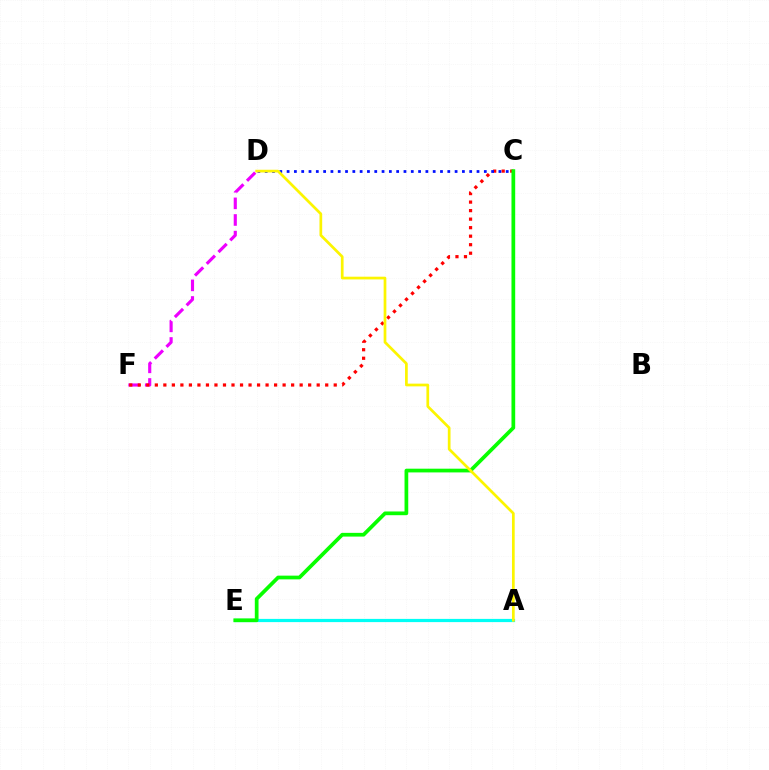{('D', 'F'): [{'color': '#ee00ff', 'line_style': 'dashed', 'thickness': 2.26}], ('C', 'F'): [{'color': '#ff0000', 'line_style': 'dotted', 'thickness': 2.31}], ('C', 'D'): [{'color': '#0010ff', 'line_style': 'dotted', 'thickness': 1.98}], ('A', 'E'): [{'color': '#00fff6', 'line_style': 'solid', 'thickness': 2.31}], ('C', 'E'): [{'color': '#08ff00', 'line_style': 'solid', 'thickness': 2.68}], ('A', 'D'): [{'color': '#fcf500', 'line_style': 'solid', 'thickness': 1.95}]}